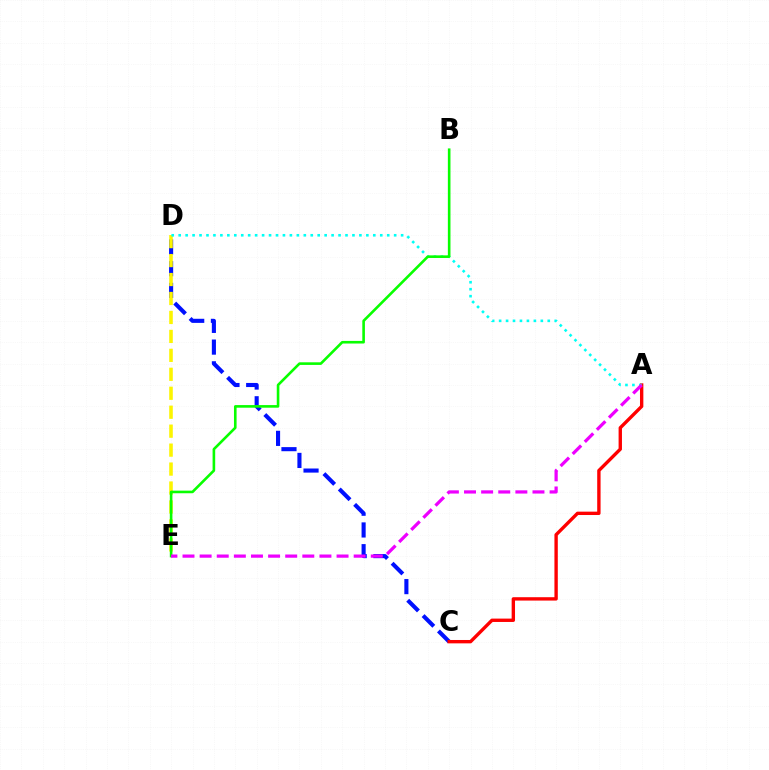{('C', 'D'): [{'color': '#0010ff', 'line_style': 'dashed', 'thickness': 2.95}], ('A', 'C'): [{'color': '#ff0000', 'line_style': 'solid', 'thickness': 2.42}], ('D', 'E'): [{'color': '#fcf500', 'line_style': 'dashed', 'thickness': 2.58}], ('A', 'D'): [{'color': '#00fff6', 'line_style': 'dotted', 'thickness': 1.89}], ('B', 'E'): [{'color': '#08ff00', 'line_style': 'solid', 'thickness': 1.88}], ('A', 'E'): [{'color': '#ee00ff', 'line_style': 'dashed', 'thickness': 2.33}]}